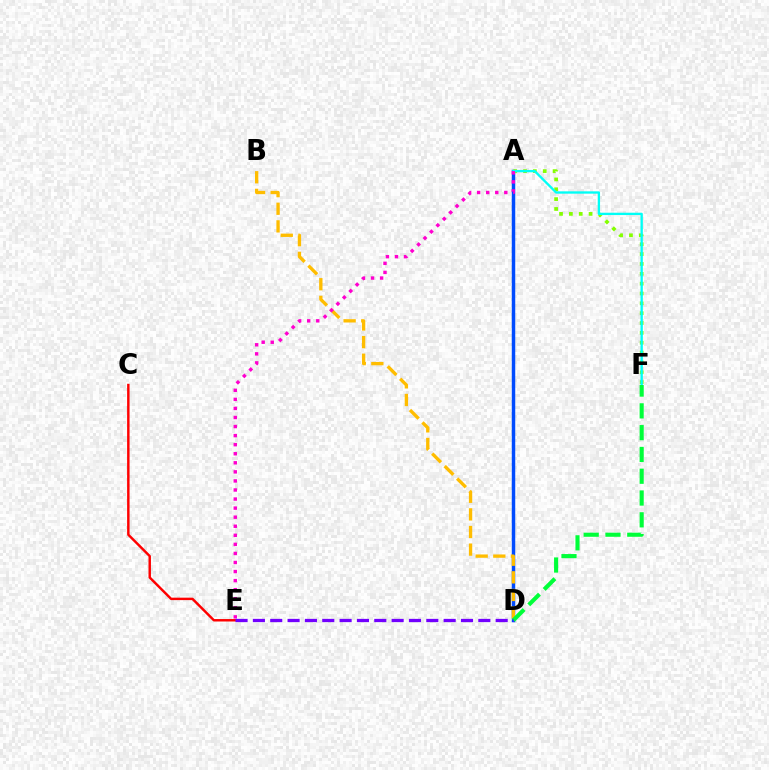{('A', 'D'): [{'color': '#004bff', 'line_style': 'solid', 'thickness': 2.5}], ('A', 'F'): [{'color': '#84ff00', 'line_style': 'dotted', 'thickness': 2.68}, {'color': '#00fff6', 'line_style': 'solid', 'thickness': 1.68}], ('B', 'D'): [{'color': '#ffbd00', 'line_style': 'dashed', 'thickness': 2.39}], ('A', 'E'): [{'color': '#ff00cf', 'line_style': 'dotted', 'thickness': 2.46}], ('D', 'F'): [{'color': '#00ff39', 'line_style': 'dashed', 'thickness': 2.96}], ('C', 'E'): [{'color': '#ff0000', 'line_style': 'solid', 'thickness': 1.76}], ('D', 'E'): [{'color': '#7200ff', 'line_style': 'dashed', 'thickness': 2.36}]}